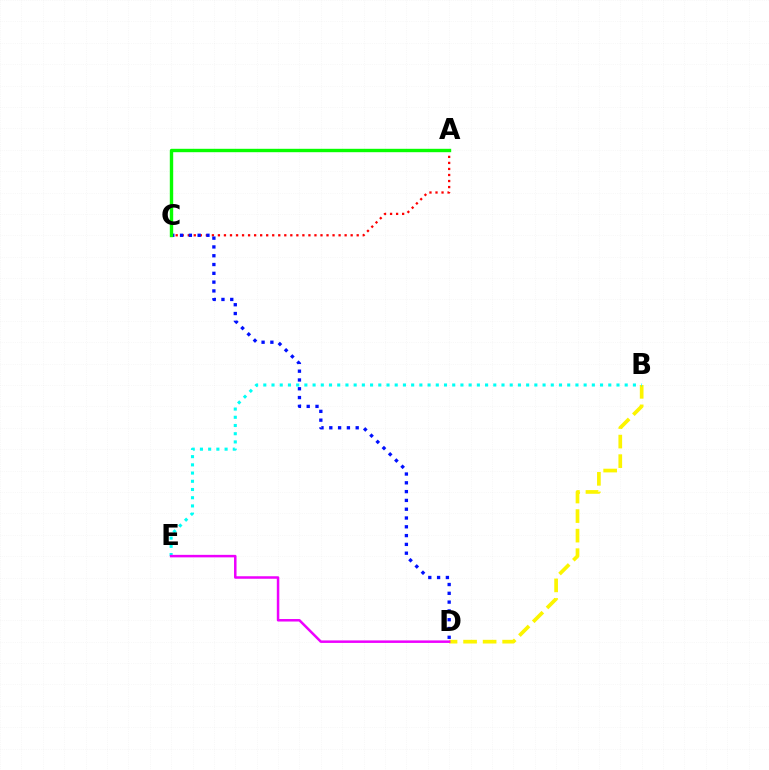{('A', 'C'): [{'color': '#ff0000', 'line_style': 'dotted', 'thickness': 1.64}, {'color': '#08ff00', 'line_style': 'solid', 'thickness': 2.44}], ('B', 'D'): [{'color': '#fcf500', 'line_style': 'dashed', 'thickness': 2.65}], ('C', 'D'): [{'color': '#0010ff', 'line_style': 'dotted', 'thickness': 2.39}], ('B', 'E'): [{'color': '#00fff6', 'line_style': 'dotted', 'thickness': 2.23}], ('D', 'E'): [{'color': '#ee00ff', 'line_style': 'solid', 'thickness': 1.8}]}